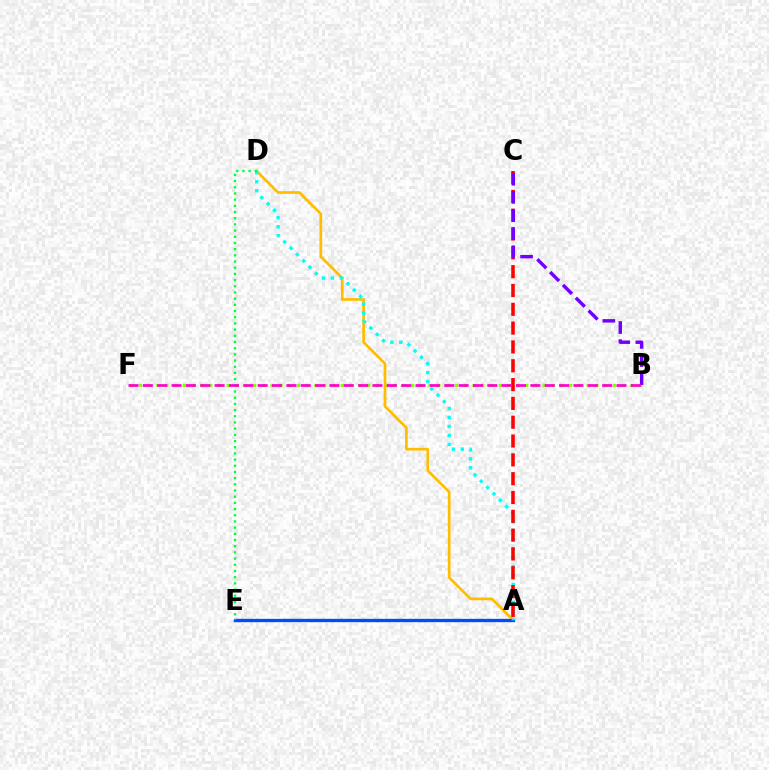{('B', 'F'): [{'color': '#84ff00', 'line_style': 'dotted', 'thickness': 2.39}, {'color': '#ff00cf', 'line_style': 'dashed', 'thickness': 1.95}], ('A', 'D'): [{'color': '#ffbd00', 'line_style': 'solid', 'thickness': 1.94}, {'color': '#00fff6', 'line_style': 'dotted', 'thickness': 2.43}], ('A', 'E'): [{'color': '#004bff', 'line_style': 'solid', 'thickness': 2.4}], ('D', 'E'): [{'color': '#00ff39', 'line_style': 'dotted', 'thickness': 1.68}], ('A', 'C'): [{'color': '#ff0000', 'line_style': 'dashed', 'thickness': 2.56}], ('B', 'C'): [{'color': '#7200ff', 'line_style': 'dashed', 'thickness': 2.46}]}